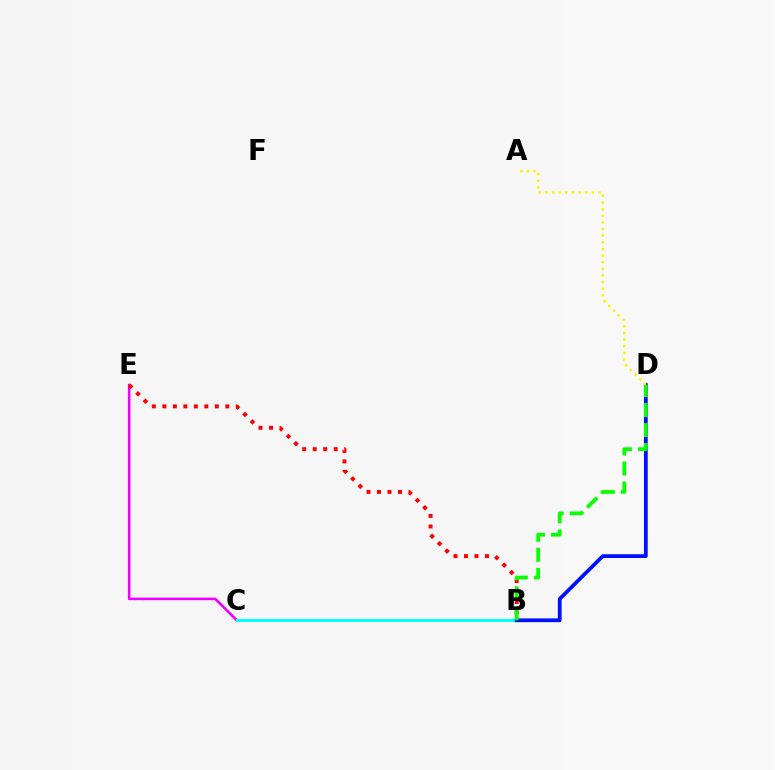{('C', 'E'): [{'color': '#ee00ff', 'line_style': 'solid', 'thickness': 1.85}], ('B', 'C'): [{'color': '#00fff6', 'line_style': 'solid', 'thickness': 2.11}], ('B', 'E'): [{'color': '#ff0000', 'line_style': 'dotted', 'thickness': 2.85}], ('B', 'D'): [{'color': '#0010ff', 'line_style': 'solid', 'thickness': 2.71}, {'color': '#08ff00', 'line_style': 'dashed', 'thickness': 2.72}], ('A', 'D'): [{'color': '#fcf500', 'line_style': 'dotted', 'thickness': 1.8}]}